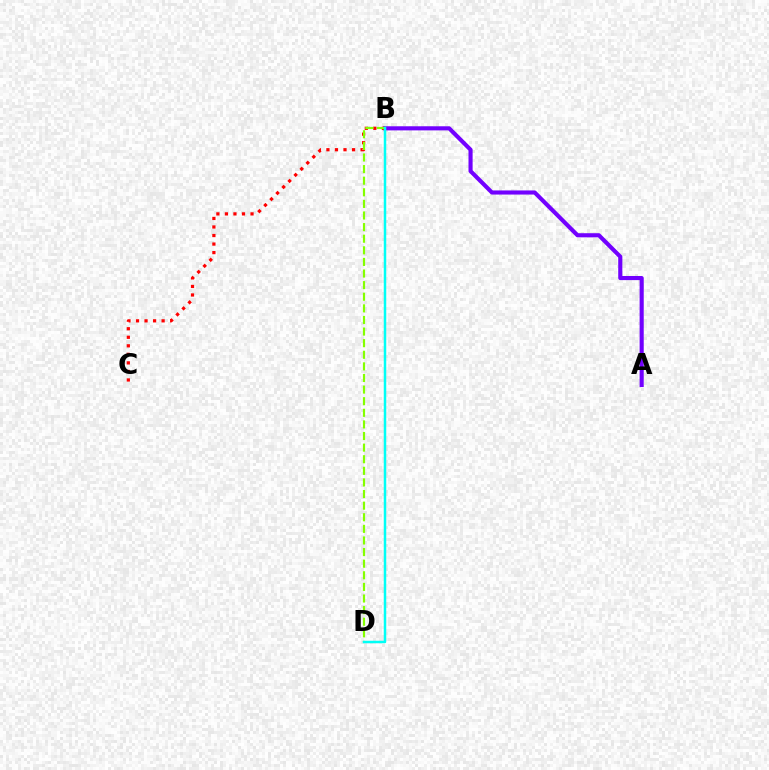{('A', 'B'): [{'color': '#7200ff', 'line_style': 'solid', 'thickness': 2.96}], ('B', 'C'): [{'color': '#ff0000', 'line_style': 'dotted', 'thickness': 2.32}], ('B', 'D'): [{'color': '#84ff00', 'line_style': 'dashed', 'thickness': 1.58}, {'color': '#00fff6', 'line_style': 'solid', 'thickness': 1.79}]}